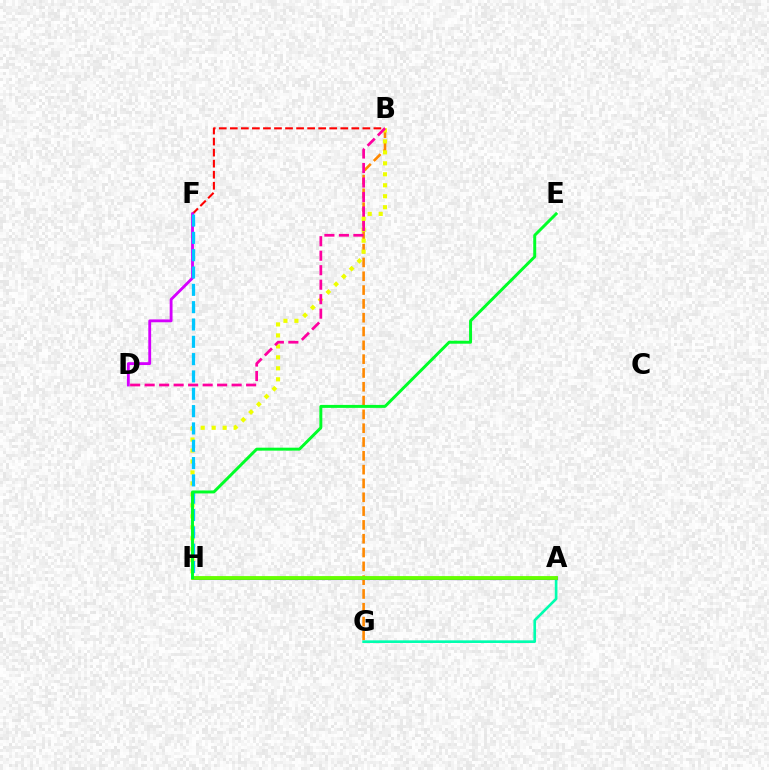{('B', 'G'): [{'color': '#ff8800', 'line_style': 'dashed', 'thickness': 1.88}], ('A', 'G'): [{'color': '#00ffaf', 'line_style': 'solid', 'thickness': 1.9}], ('A', 'H'): [{'color': '#4f00ff', 'line_style': 'solid', 'thickness': 2.24}, {'color': '#003fff', 'line_style': 'solid', 'thickness': 1.91}, {'color': '#66ff00', 'line_style': 'solid', 'thickness': 2.76}], ('B', 'H'): [{'color': '#eeff00', 'line_style': 'dotted', 'thickness': 2.98}], ('B', 'F'): [{'color': '#ff0000', 'line_style': 'dashed', 'thickness': 1.5}], ('D', 'F'): [{'color': '#d600ff', 'line_style': 'solid', 'thickness': 2.04}], ('B', 'D'): [{'color': '#ff00a0', 'line_style': 'dashed', 'thickness': 1.97}], ('F', 'H'): [{'color': '#00c7ff', 'line_style': 'dashed', 'thickness': 2.35}], ('E', 'H'): [{'color': '#00ff27', 'line_style': 'solid', 'thickness': 2.13}]}